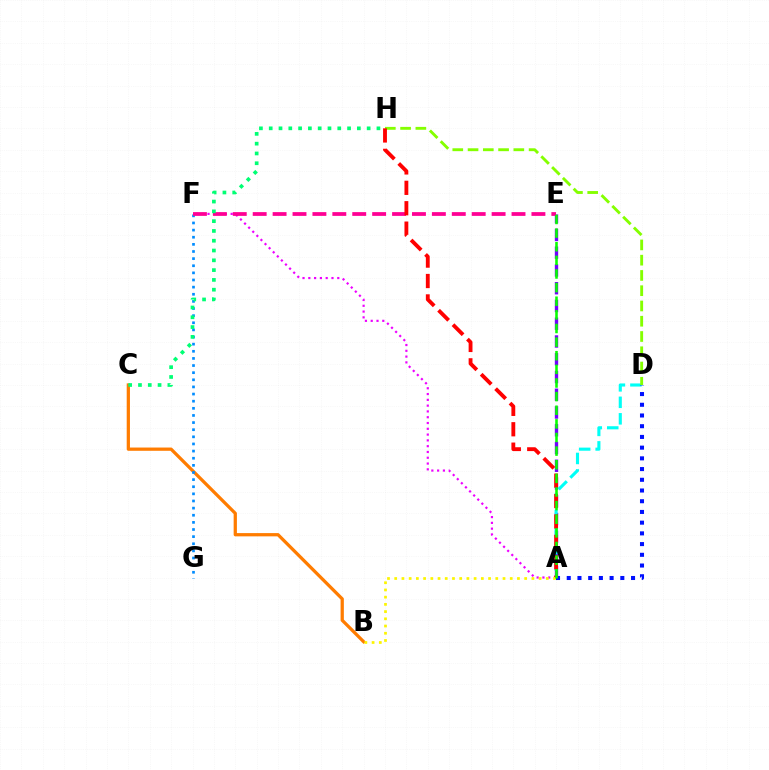{('B', 'C'): [{'color': '#ff7c00', 'line_style': 'solid', 'thickness': 2.35}], ('A', 'E'): [{'color': '#7200ff', 'line_style': 'dashed', 'thickness': 2.41}, {'color': '#08ff00', 'line_style': 'dashed', 'thickness': 1.85}], ('A', 'D'): [{'color': '#00fff6', 'line_style': 'dashed', 'thickness': 2.24}, {'color': '#0010ff', 'line_style': 'dotted', 'thickness': 2.91}], ('D', 'H'): [{'color': '#84ff00', 'line_style': 'dashed', 'thickness': 2.07}], ('F', 'G'): [{'color': '#008cff', 'line_style': 'dotted', 'thickness': 1.94}], ('A', 'F'): [{'color': '#ee00ff', 'line_style': 'dotted', 'thickness': 1.57}], ('E', 'F'): [{'color': '#ff0094', 'line_style': 'dashed', 'thickness': 2.7}], ('A', 'H'): [{'color': '#ff0000', 'line_style': 'dashed', 'thickness': 2.77}], ('A', 'B'): [{'color': '#fcf500', 'line_style': 'dotted', 'thickness': 1.96}], ('C', 'H'): [{'color': '#00ff74', 'line_style': 'dotted', 'thickness': 2.66}]}